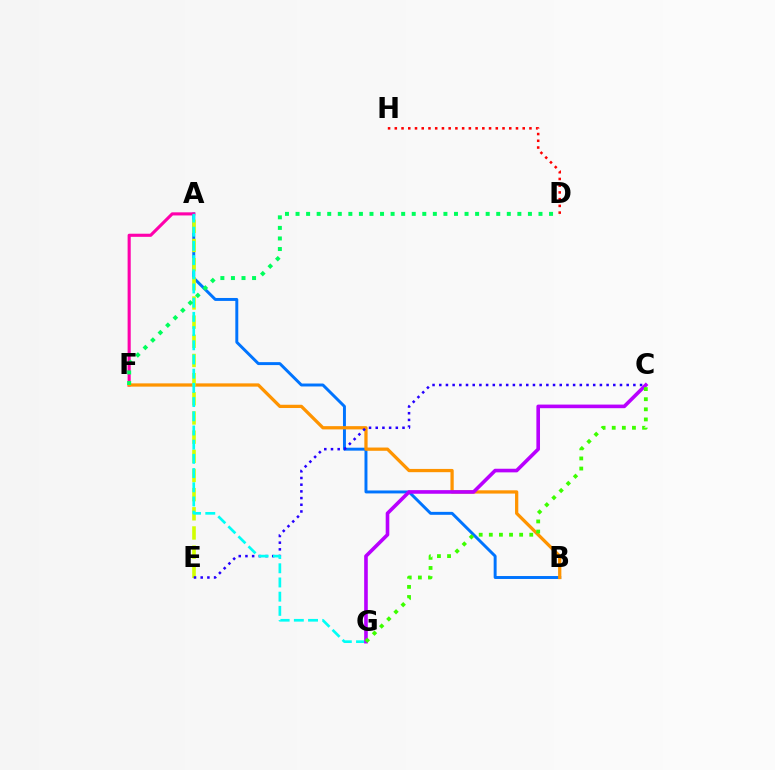{('A', 'B'): [{'color': '#0074ff', 'line_style': 'solid', 'thickness': 2.12}], ('A', 'F'): [{'color': '#ff00ac', 'line_style': 'solid', 'thickness': 2.24}], ('B', 'F'): [{'color': '#ff9400', 'line_style': 'solid', 'thickness': 2.35}], ('A', 'E'): [{'color': '#d1ff00', 'line_style': 'dashed', 'thickness': 2.6}], ('D', 'H'): [{'color': '#ff0000', 'line_style': 'dotted', 'thickness': 1.83}], ('C', 'E'): [{'color': '#2500ff', 'line_style': 'dotted', 'thickness': 1.82}], ('A', 'G'): [{'color': '#00fff6', 'line_style': 'dashed', 'thickness': 1.93}], ('C', 'G'): [{'color': '#b900ff', 'line_style': 'solid', 'thickness': 2.6}, {'color': '#3dff00', 'line_style': 'dotted', 'thickness': 2.75}], ('D', 'F'): [{'color': '#00ff5c', 'line_style': 'dotted', 'thickness': 2.87}]}